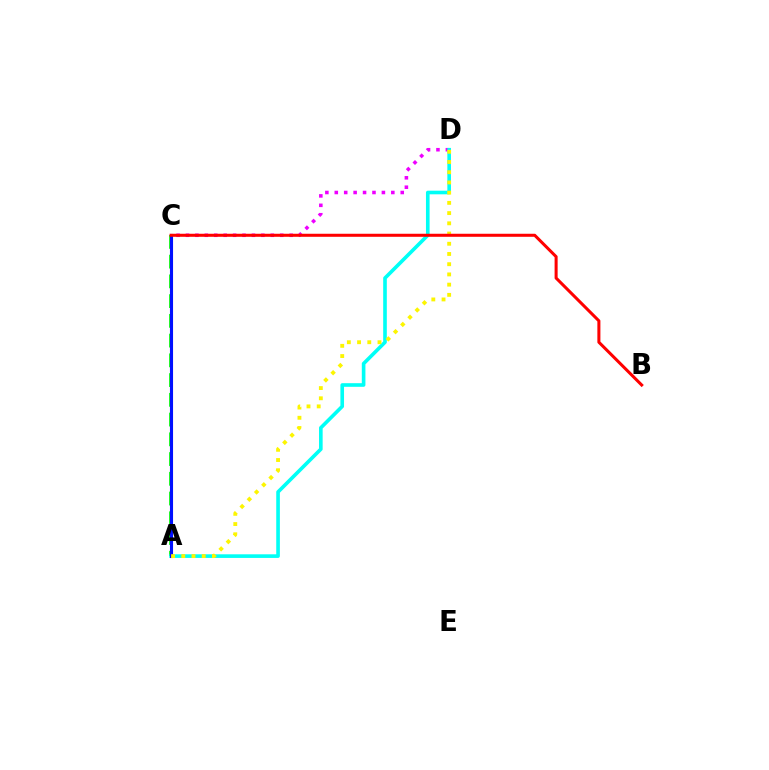{('A', 'C'): [{'color': '#08ff00', 'line_style': 'dashed', 'thickness': 2.68}, {'color': '#0010ff', 'line_style': 'solid', 'thickness': 2.22}], ('C', 'D'): [{'color': '#ee00ff', 'line_style': 'dotted', 'thickness': 2.56}], ('A', 'D'): [{'color': '#00fff6', 'line_style': 'solid', 'thickness': 2.61}, {'color': '#fcf500', 'line_style': 'dotted', 'thickness': 2.78}], ('B', 'C'): [{'color': '#ff0000', 'line_style': 'solid', 'thickness': 2.19}]}